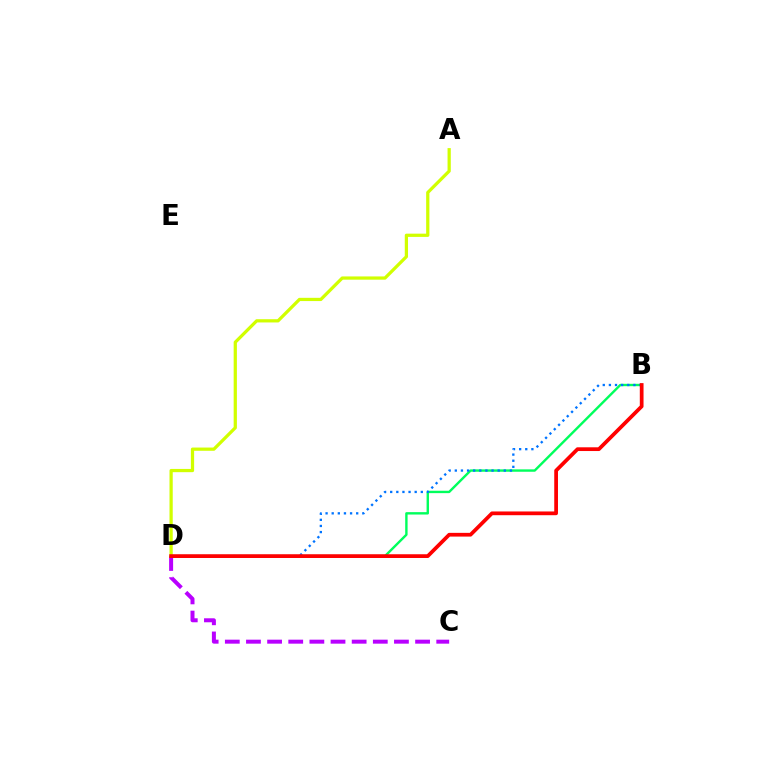{('C', 'D'): [{'color': '#b900ff', 'line_style': 'dashed', 'thickness': 2.87}], ('A', 'D'): [{'color': '#d1ff00', 'line_style': 'solid', 'thickness': 2.33}], ('B', 'D'): [{'color': '#00ff5c', 'line_style': 'solid', 'thickness': 1.72}, {'color': '#0074ff', 'line_style': 'dotted', 'thickness': 1.66}, {'color': '#ff0000', 'line_style': 'solid', 'thickness': 2.69}]}